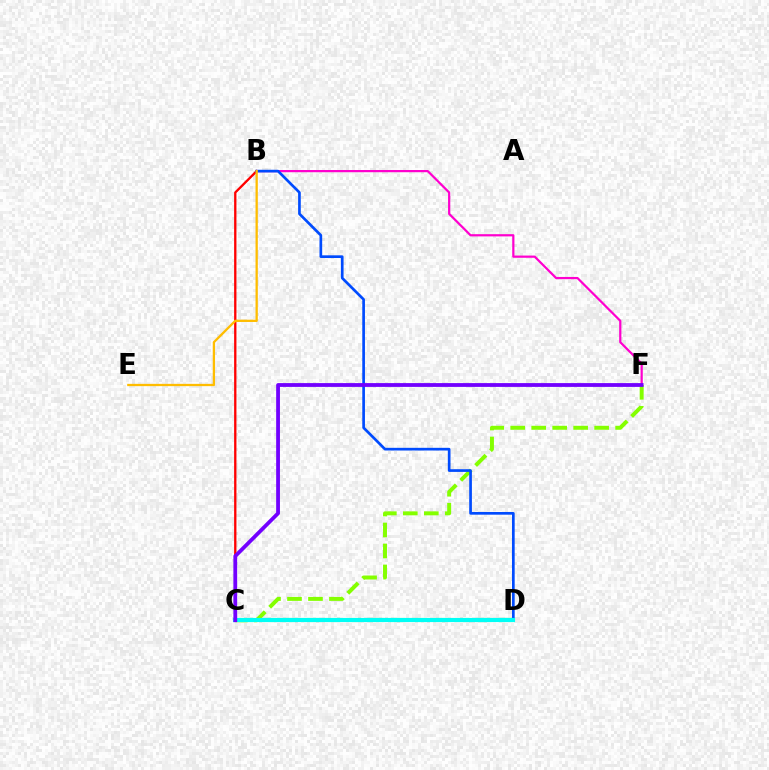{('B', 'C'): [{'color': '#ff0000', 'line_style': 'solid', 'thickness': 1.67}], ('B', 'F'): [{'color': '#ff00cf', 'line_style': 'solid', 'thickness': 1.6}], ('C', 'F'): [{'color': '#84ff00', 'line_style': 'dashed', 'thickness': 2.85}, {'color': '#7200ff', 'line_style': 'solid', 'thickness': 2.73}], ('B', 'D'): [{'color': '#004bff', 'line_style': 'solid', 'thickness': 1.93}], ('C', 'D'): [{'color': '#00ff39', 'line_style': 'dashed', 'thickness': 2.93}, {'color': '#00fff6', 'line_style': 'solid', 'thickness': 2.98}], ('B', 'E'): [{'color': '#ffbd00', 'line_style': 'solid', 'thickness': 1.65}]}